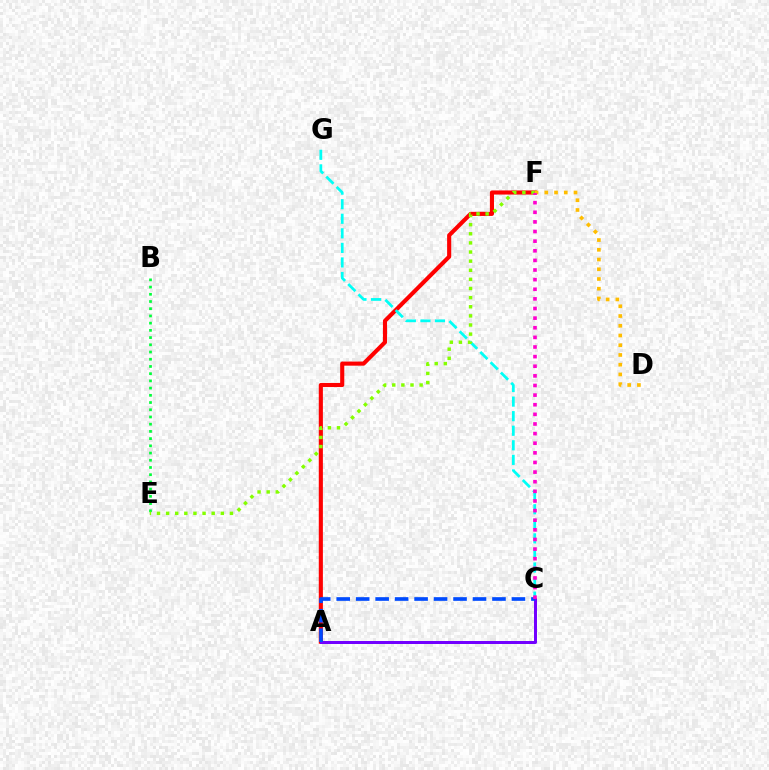{('A', 'F'): [{'color': '#ff0000', 'line_style': 'solid', 'thickness': 2.96}], ('D', 'F'): [{'color': '#ffbd00', 'line_style': 'dotted', 'thickness': 2.65}], ('A', 'C'): [{'color': '#7200ff', 'line_style': 'solid', 'thickness': 2.15}, {'color': '#004bff', 'line_style': 'dashed', 'thickness': 2.65}], ('B', 'E'): [{'color': '#00ff39', 'line_style': 'dotted', 'thickness': 1.96}], ('C', 'G'): [{'color': '#00fff6', 'line_style': 'dashed', 'thickness': 1.98}], ('E', 'F'): [{'color': '#84ff00', 'line_style': 'dotted', 'thickness': 2.48}], ('C', 'F'): [{'color': '#ff00cf', 'line_style': 'dotted', 'thickness': 2.61}]}